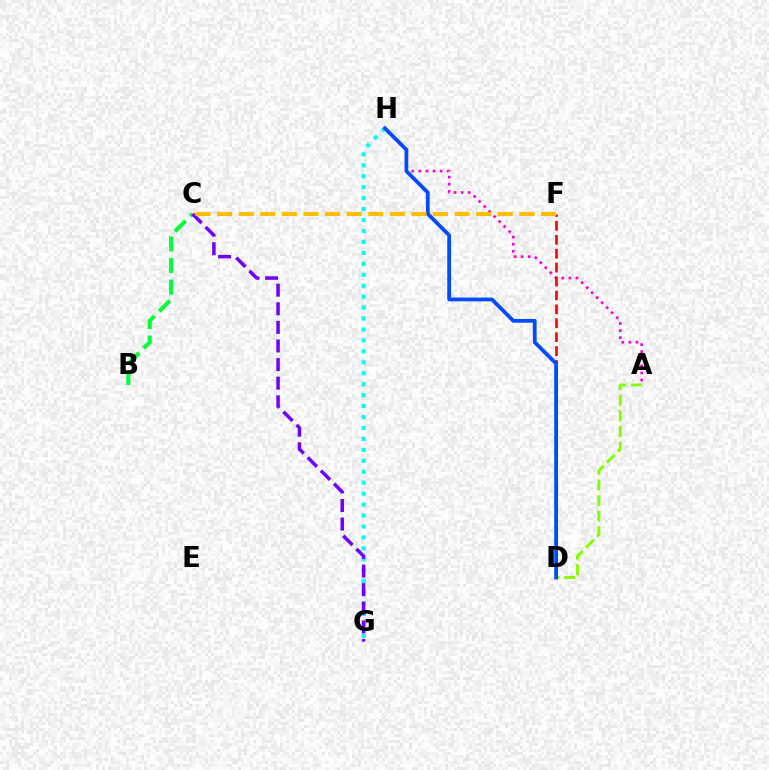{('B', 'C'): [{'color': '#00ff39', 'line_style': 'dashed', 'thickness': 2.93}], ('G', 'H'): [{'color': '#00fff6', 'line_style': 'dotted', 'thickness': 2.97}], ('A', 'H'): [{'color': '#ff00cf', 'line_style': 'dotted', 'thickness': 1.92}], ('A', 'D'): [{'color': '#84ff00', 'line_style': 'dashed', 'thickness': 2.12}], ('D', 'F'): [{'color': '#ff0000', 'line_style': 'dashed', 'thickness': 1.89}], ('D', 'H'): [{'color': '#004bff', 'line_style': 'solid', 'thickness': 2.73}], ('C', 'G'): [{'color': '#7200ff', 'line_style': 'dashed', 'thickness': 2.53}], ('C', 'F'): [{'color': '#ffbd00', 'line_style': 'dashed', 'thickness': 2.93}]}